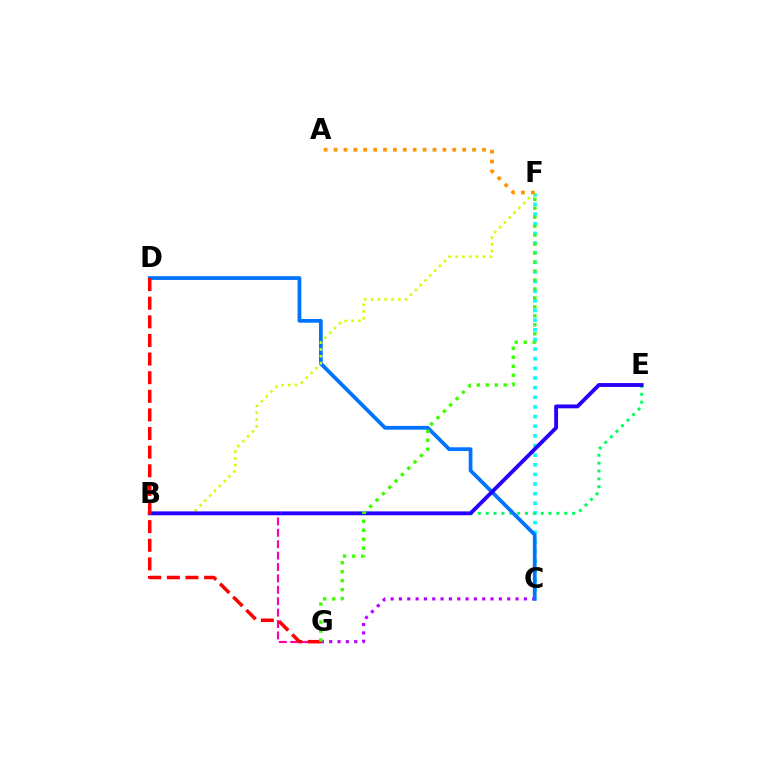{('C', 'G'): [{'color': '#b900ff', 'line_style': 'dotted', 'thickness': 2.26}], ('C', 'F'): [{'color': '#00fff6', 'line_style': 'dotted', 'thickness': 2.62}], ('B', 'E'): [{'color': '#00ff5c', 'line_style': 'dotted', 'thickness': 2.14}, {'color': '#2500ff', 'line_style': 'solid', 'thickness': 2.77}], ('C', 'D'): [{'color': '#0074ff', 'line_style': 'solid', 'thickness': 2.71}], ('B', 'G'): [{'color': '#ff00ac', 'line_style': 'dashed', 'thickness': 1.55}], ('B', 'F'): [{'color': '#d1ff00', 'line_style': 'dotted', 'thickness': 1.85}], ('A', 'F'): [{'color': '#ff9400', 'line_style': 'dotted', 'thickness': 2.69}], ('D', 'G'): [{'color': '#ff0000', 'line_style': 'dashed', 'thickness': 2.53}], ('F', 'G'): [{'color': '#3dff00', 'line_style': 'dotted', 'thickness': 2.44}]}